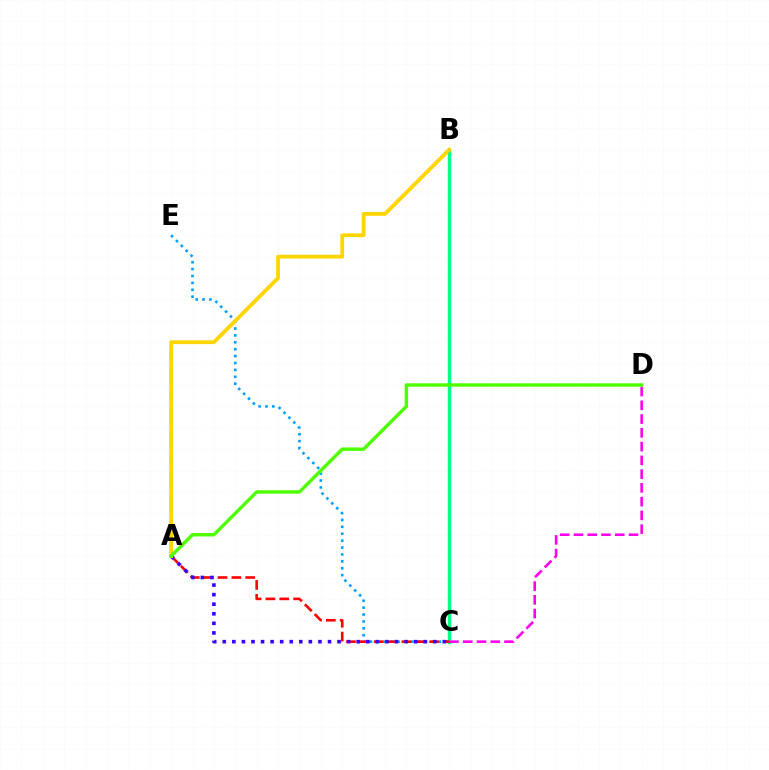{('C', 'E'): [{'color': '#009eff', 'line_style': 'dotted', 'thickness': 1.87}], ('B', 'C'): [{'color': '#00ff86', 'line_style': 'solid', 'thickness': 2.46}], ('A', 'C'): [{'color': '#ff0000', 'line_style': 'dashed', 'thickness': 1.88}, {'color': '#3700ff', 'line_style': 'dotted', 'thickness': 2.6}], ('C', 'D'): [{'color': '#ff00ed', 'line_style': 'dashed', 'thickness': 1.87}], ('A', 'B'): [{'color': '#ffd500', 'line_style': 'solid', 'thickness': 2.74}], ('A', 'D'): [{'color': '#4fff00', 'line_style': 'solid', 'thickness': 2.46}]}